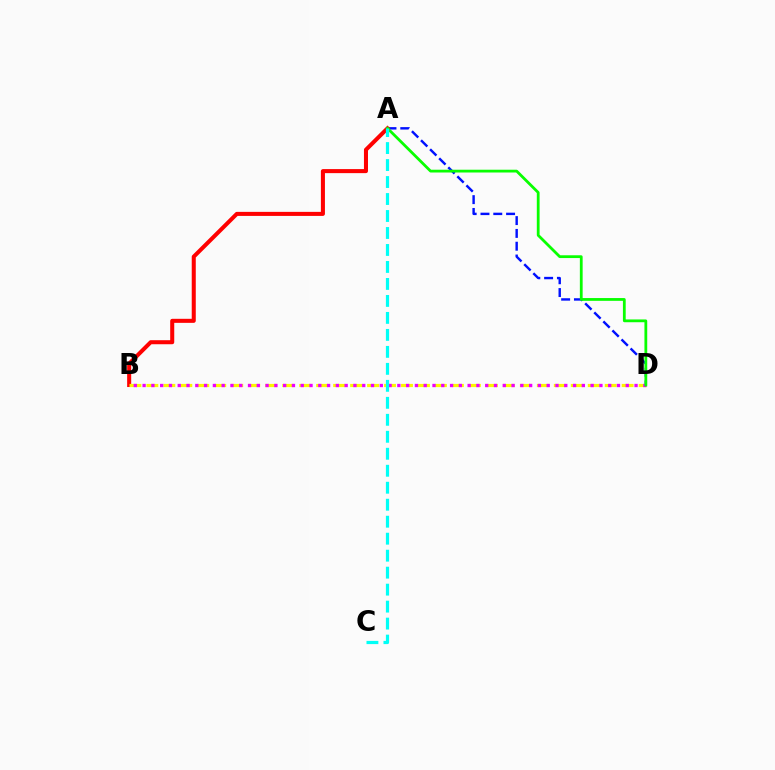{('A', 'D'): [{'color': '#0010ff', 'line_style': 'dashed', 'thickness': 1.74}, {'color': '#08ff00', 'line_style': 'solid', 'thickness': 2.0}], ('A', 'B'): [{'color': '#ff0000', 'line_style': 'solid', 'thickness': 2.91}], ('B', 'D'): [{'color': '#fcf500', 'line_style': 'dashed', 'thickness': 2.31}, {'color': '#ee00ff', 'line_style': 'dotted', 'thickness': 2.39}], ('A', 'C'): [{'color': '#00fff6', 'line_style': 'dashed', 'thickness': 2.31}]}